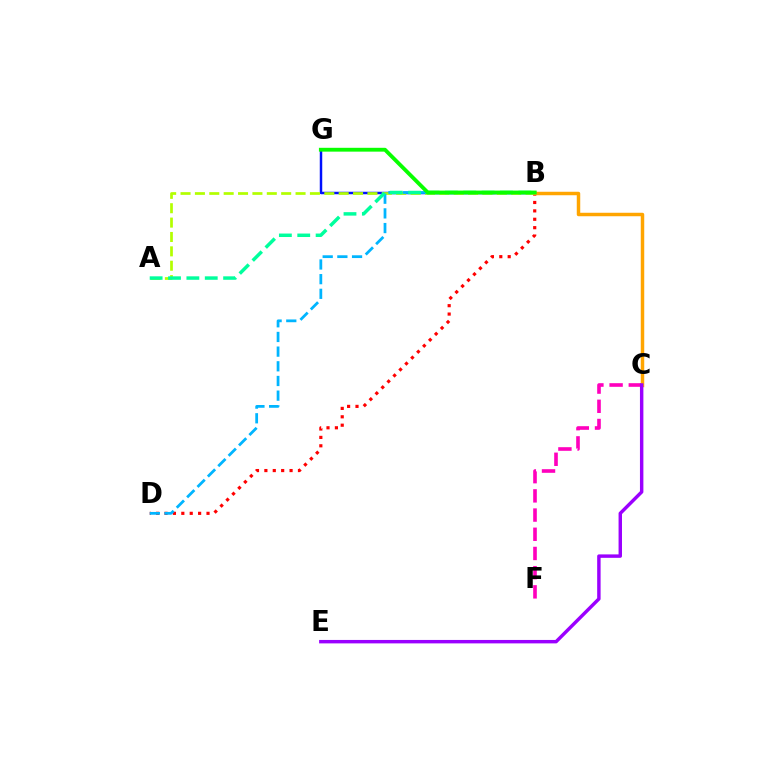{('B', 'D'): [{'color': '#ff0000', 'line_style': 'dotted', 'thickness': 2.28}, {'color': '#00b5ff', 'line_style': 'dashed', 'thickness': 1.99}], ('B', 'G'): [{'color': '#0010ff', 'line_style': 'solid', 'thickness': 1.78}, {'color': '#08ff00', 'line_style': 'solid', 'thickness': 2.76}], ('A', 'B'): [{'color': '#b3ff00', 'line_style': 'dashed', 'thickness': 1.95}, {'color': '#00ff9d', 'line_style': 'dashed', 'thickness': 2.5}], ('C', 'F'): [{'color': '#ff00bd', 'line_style': 'dashed', 'thickness': 2.61}], ('B', 'C'): [{'color': '#ffa500', 'line_style': 'solid', 'thickness': 2.5}], ('C', 'E'): [{'color': '#9b00ff', 'line_style': 'solid', 'thickness': 2.47}]}